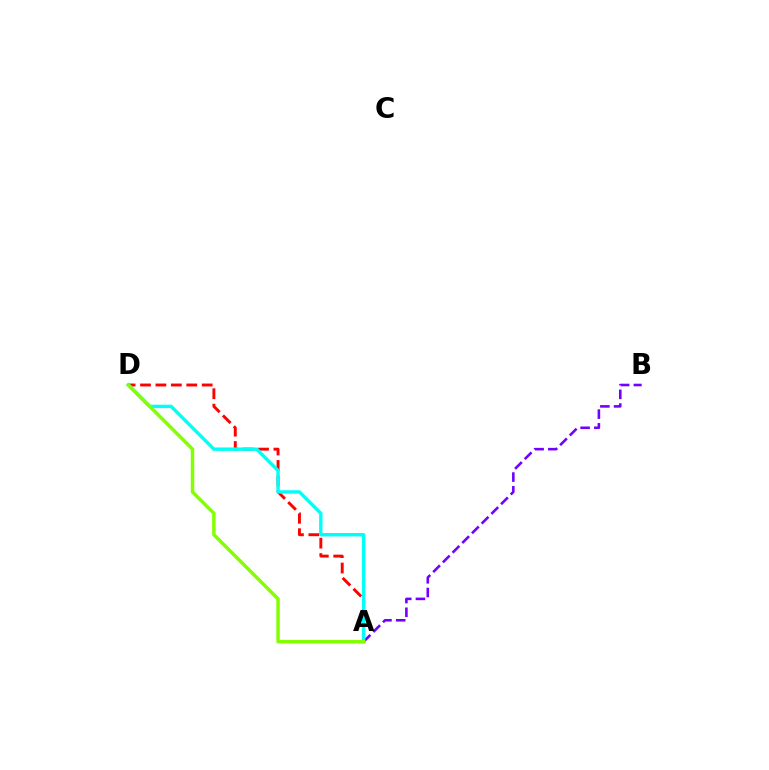{('A', 'B'): [{'color': '#7200ff', 'line_style': 'dashed', 'thickness': 1.86}], ('A', 'D'): [{'color': '#ff0000', 'line_style': 'dashed', 'thickness': 2.1}, {'color': '#00fff6', 'line_style': 'solid', 'thickness': 2.47}, {'color': '#84ff00', 'line_style': 'solid', 'thickness': 2.5}]}